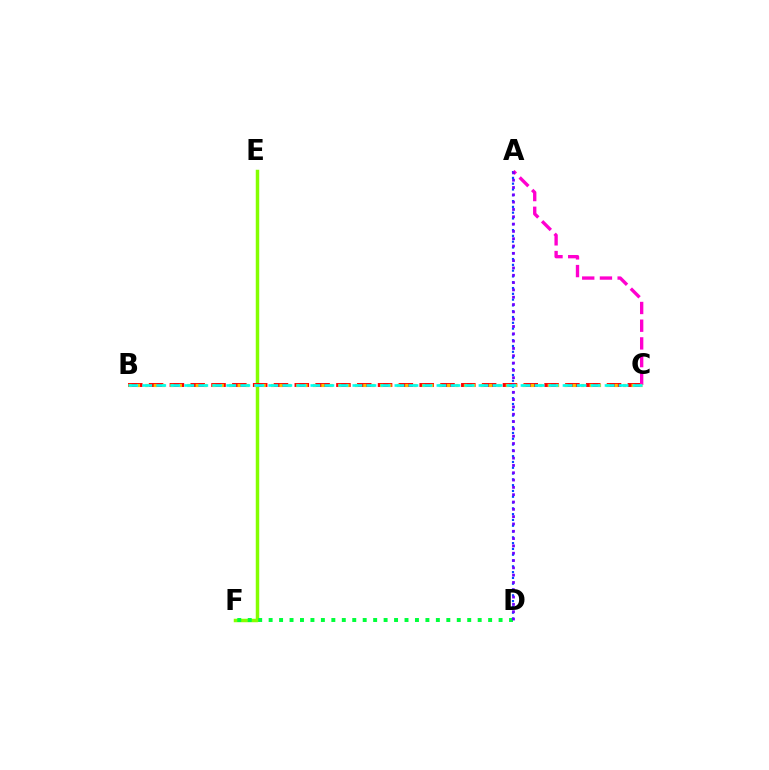{('E', 'F'): [{'color': '#84ff00', 'line_style': 'solid', 'thickness': 2.5}], ('B', 'C'): [{'color': '#ff0000', 'line_style': 'dashed', 'thickness': 2.83}, {'color': '#ffbd00', 'line_style': 'dotted', 'thickness': 2.28}, {'color': '#00fff6', 'line_style': 'dashed', 'thickness': 1.9}], ('D', 'F'): [{'color': '#00ff39', 'line_style': 'dotted', 'thickness': 2.84}], ('A', 'D'): [{'color': '#004bff', 'line_style': 'dotted', 'thickness': 1.58}, {'color': '#7200ff', 'line_style': 'dotted', 'thickness': 1.99}], ('A', 'C'): [{'color': '#ff00cf', 'line_style': 'dashed', 'thickness': 2.41}]}